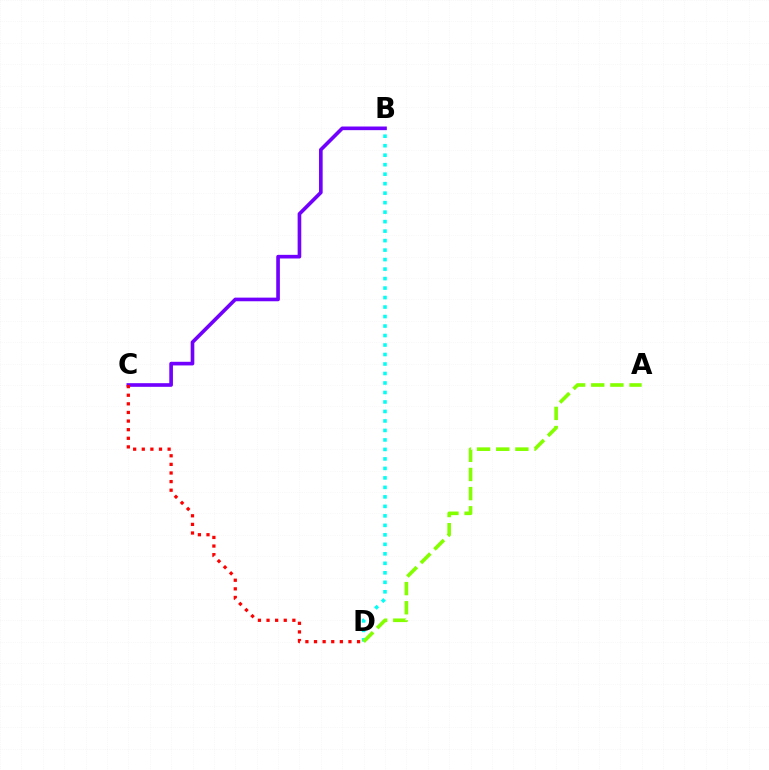{('B', 'D'): [{'color': '#00fff6', 'line_style': 'dotted', 'thickness': 2.58}], ('A', 'D'): [{'color': '#84ff00', 'line_style': 'dashed', 'thickness': 2.6}], ('B', 'C'): [{'color': '#7200ff', 'line_style': 'solid', 'thickness': 2.62}], ('C', 'D'): [{'color': '#ff0000', 'line_style': 'dotted', 'thickness': 2.34}]}